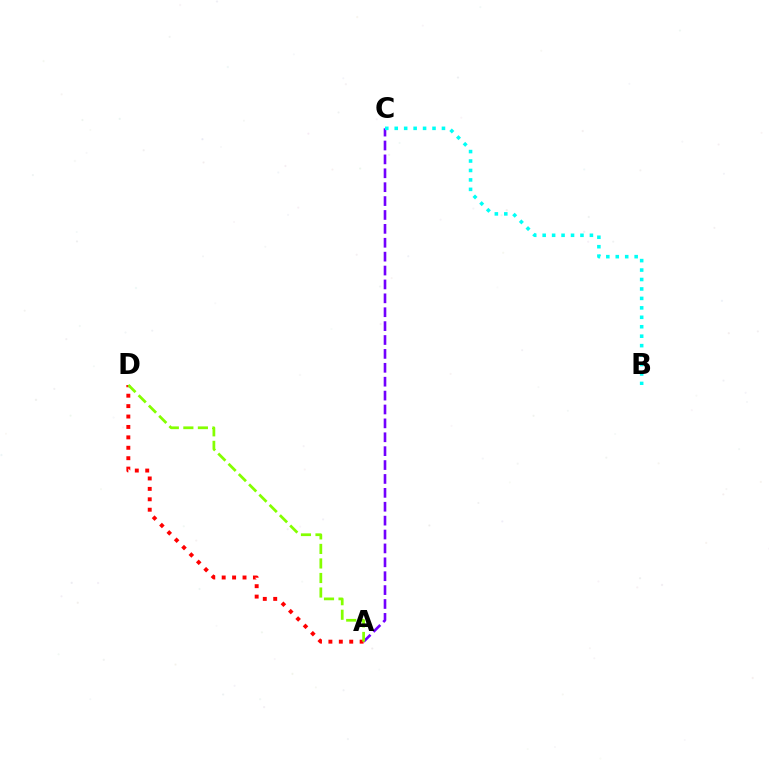{('A', 'C'): [{'color': '#7200ff', 'line_style': 'dashed', 'thickness': 1.89}], ('A', 'D'): [{'color': '#ff0000', 'line_style': 'dotted', 'thickness': 2.83}, {'color': '#84ff00', 'line_style': 'dashed', 'thickness': 1.97}], ('B', 'C'): [{'color': '#00fff6', 'line_style': 'dotted', 'thickness': 2.57}]}